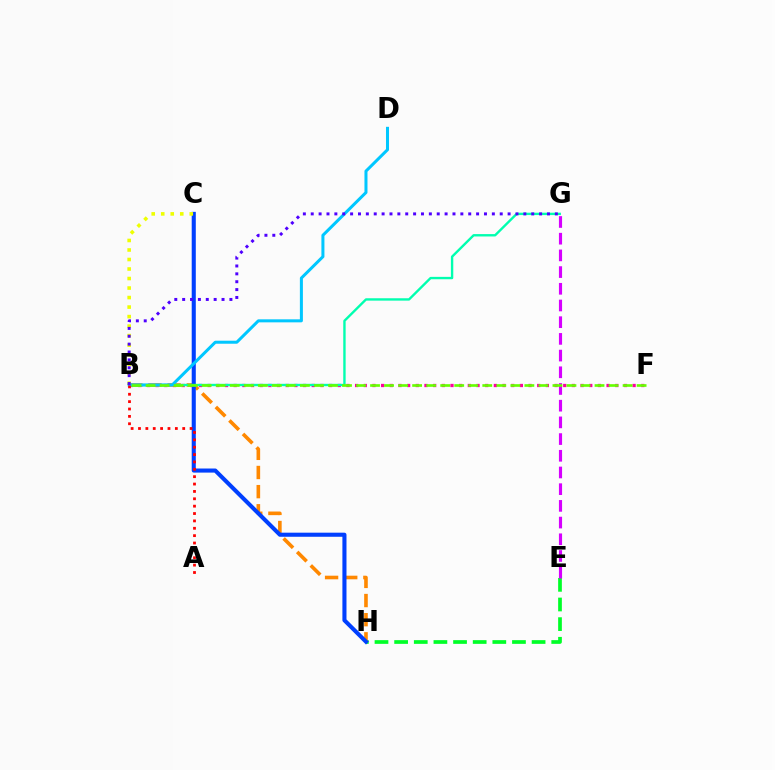{('B', 'F'): [{'color': '#ff00a0', 'line_style': 'dotted', 'thickness': 2.36}, {'color': '#66ff00', 'line_style': 'dashed', 'thickness': 1.91}], ('E', 'H'): [{'color': '#00ff27', 'line_style': 'dashed', 'thickness': 2.67}], ('B', 'H'): [{'color': '#ff8800', 'line_style': 'dashed', 'thickness': 2.6}], ('E', 'G'): [{'color': '#d600ff', 'line_style': 'dashed', 'thickness': 2.27}], ('C', 'H'): [{'color': '#003fff', 'line_style': 'solid', 'thickness': 2.94}], ('B', 'C'): [{'color': '#eeff00', 'line_style': 'dotted', 'thickness': 2.59}], ('B', 'G'): [{'color': '#00ffaf', 'line_style': 'solid', 'thickness': 1.71}, {'color': '#4f00ff', 'line_style': 'dotted', 'thickness': 2.14}], ('B', 'D'): [{'color': '#00c7ff', 'line_style': 'solid', 'thickness': 2.17}], ('A', 'B'): [{'color': '#ff0000', 'line_style': 'dotted', 'thickness': 2.0}]}